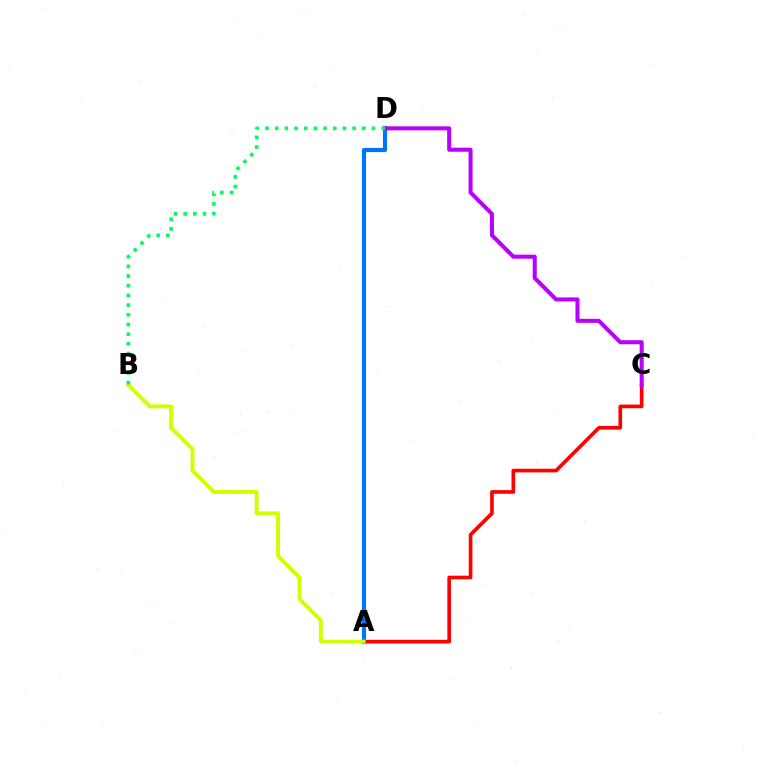{('A', 'D'): [{'color': '#0074ff', 'line_style': 'solid', 'thickness': 3.0}], ('A', 'C'): [{'color': '#ff0000', 'line_style': 'solid', 'thickness': 2.63}], ('A', 'B'): [{'color': '#d1ff00', 'line_style': 'solid', 'thickness': 2.83}], ('C', 'D'): [{'color': '#b900ff', 'line_style': 'solid', 'thickness': 2.91}], ('B', 'D'): [{'color': '#00ff5c', 'line_style': 'dotted', 'thickness': 2.63}]}